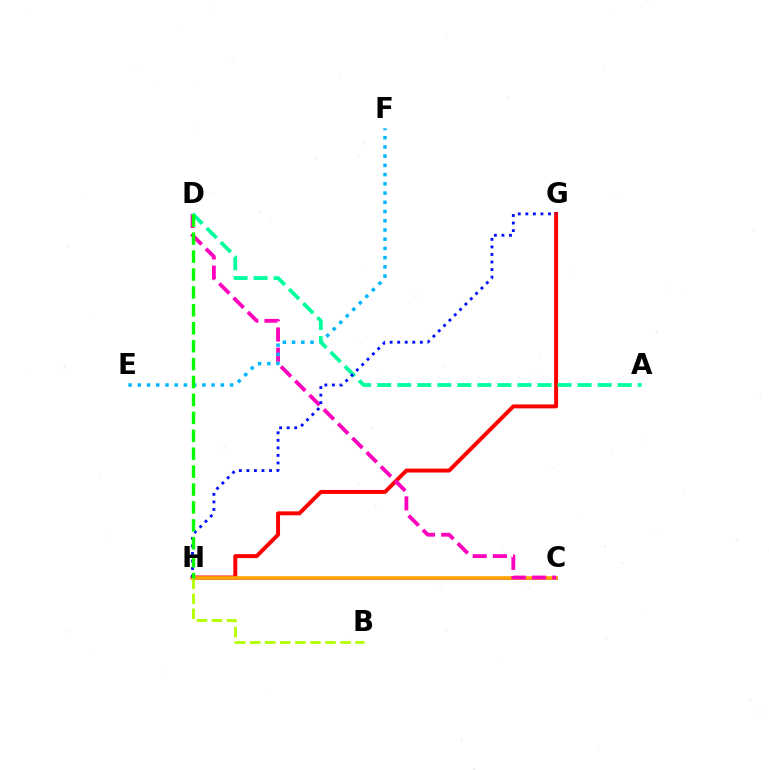{('G', 'H'): [{'color': '#ff0000', 'line_style': 'solid', 'thickness': 2.84}, {'color': '#0010ff', 'line_style': 'dotted', 'thickness': 2.05}], ('C', 'H'): [{'color': '#9b00ff', 'line_style': 'solid', 'thickness': 1.95}, {'color': '#ffa500', 'line_style': 'solid', 'thickness': 2.63}], ('B', 'H'): [{'color': '#b3ff00', 'line_style': 'dashed', 'thickness': 2.05}], ('C', 'D'): [{'color': '#ff00bd', 'line_style': 'dashed', 'thickness': 2.74}], ('E', 'F'): [{'color': '#00b5ff', 'line_style': 'dotted', 'thickness': 2.51}], ('A', 'D'): [{'color': '#00ff9d', 'line_style': 'dashed', 'thickness': 2.72}], ('D', 'H'): [{'color': '#08ff00', 'line_style': 'dashed', 'thickness': 2.43}]}